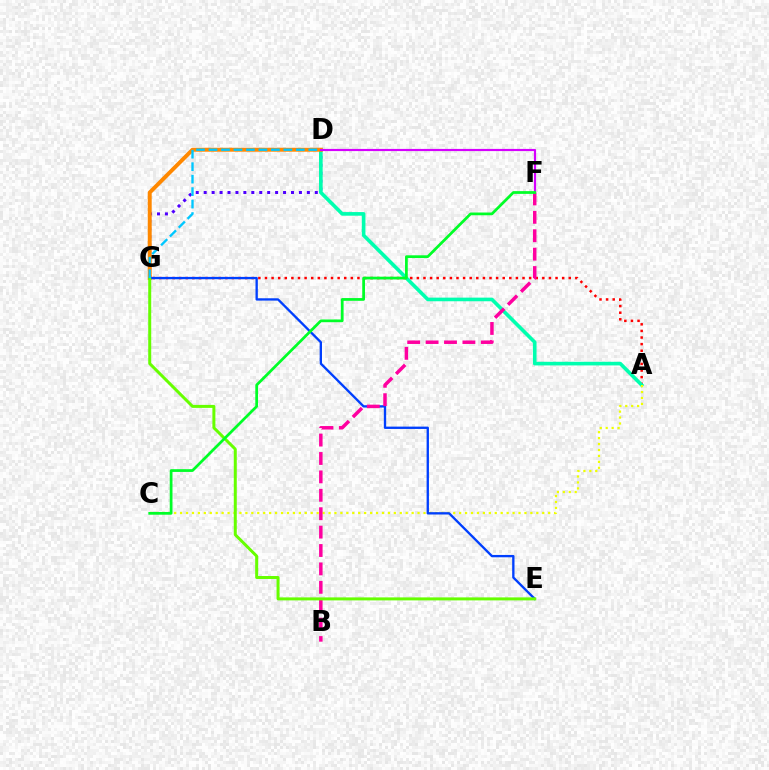{('D', 'G'): [{'color': '#4f00ff', 'line_style': 'dotted', 'thickness': 2.16}, {'color': '#ff8800', 'line_style': 'solid', 'thickness': 2.84}, {'color': '#00c7ff', 'line_style': 'dashed', 'thickness': 1.69}], ('A', 'G'): [{'color': '#ff0000', 'line_style': 'dotted', 'thickness': 1.79}], ('A', 'D'): [{'color': '#00ffaf', 'line_style': 'solid', 'thickness': 2.61}], ('A', 'C'): [{'color': '#eeff00', 'line_style': 'dotted', 'thickness': 1.61}], ('E', 'G'): [{'color': '#003fff', 'line_style': 'solid', 'thickness': 1.68}, {'color': '#66ff00', 'line_style': 'solid', 'thickness': 2.15}], ('B', 'F'): [{'color': '#ff00a0', 'line_style': 'dashed', 'thickness': 2.5}], ('D', 'F'): [{'color': '#d600ff', 'line_style': 'solid', 'thickness': 1.56}], ('C', 'F'): [{'color': '#00ff27', 'line_style': 'solid', 'thickness': 1.97}]}